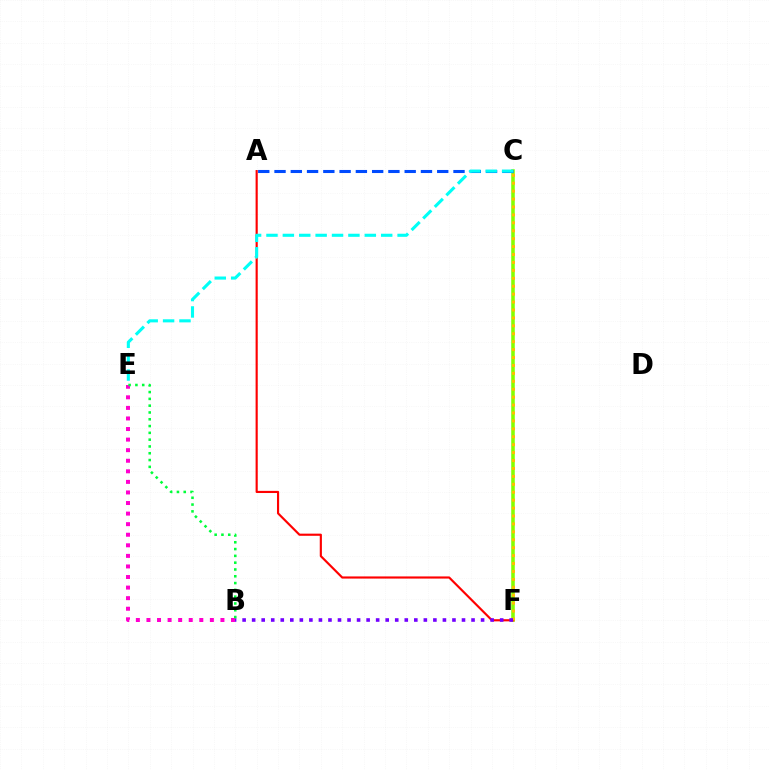{('C', 'F'): [{'color': '#84ff00', 'line_style': 'solid', 'thickness': 2.56}, {'color': '#ffbd00', 'line_style': 'dotted', 'thickness': 2.15}], ('A', 'F'): [{'color': '#ff0000', 'line_style': 'solid', 'thickness': 1.55}], ('A', 'C'): [{'color': '#004bff', 'line_style': 'dashed', 'thickness': 2.21}], ('C', 'E'): [{'color': '#00fff6', 'line_style': 'dashed', 'thickness': 2.23}], ('B', 'F'): [{'color': '#7200ff', 'line_style': 'dotted', 'thickness': 2.59}], ('B', 'E'): [{'color': '#ff00cf', 'line_style': 'dotted', 'thickness': 2.87}, {'color': '#00ff39', 'line_style': 'dotted', 'thickness': 1.85}]}